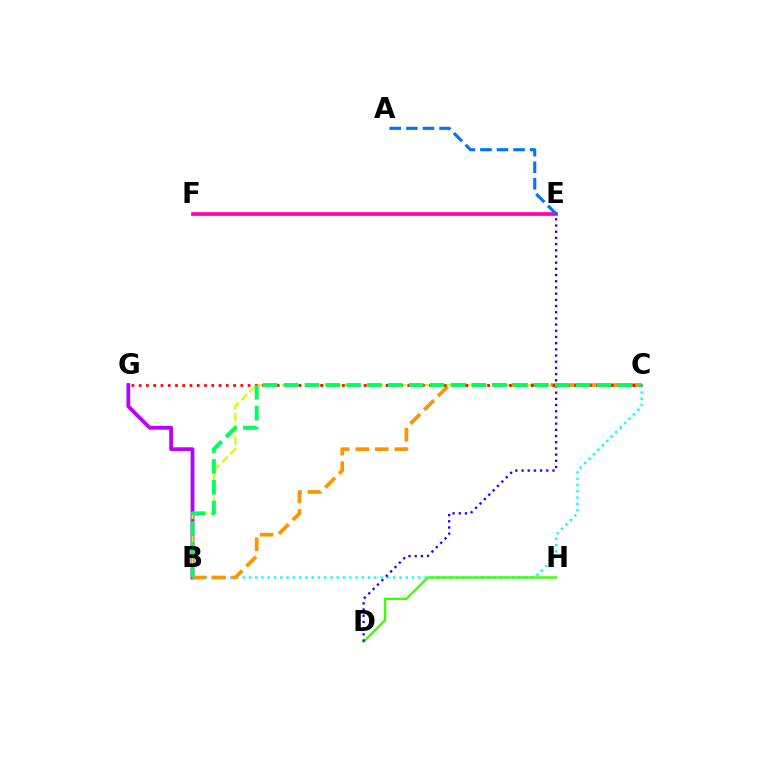{('B', 'G'): [{'color': '#b900ff', 'line_style': 'solid', 'thickness': 2.73}], ('E', 'F'): [{'color': '#ff00ac', 'line_style': 'solid', 'thickness': 2.66}], ('B', 'C'): [{'color': '#00fff6', 'line_style': 'dotted', 'thickness': 1.7}, {'color': '#d1ff00', 'line_style': 'dashed', 'thickness': 1.58}, {'color': '#ff9400', 'line_style': 'dashed', 'thickness': 2.65}, {'color': '#00ff5c', 'line_style': 'dashed', 'thickness': 2.83}], ('D', 'H'): [{'color': '#3dff00', 'line_style': 'solid', 'thickness': 1.71}], ('A', 'E'): [{'color': '#0074ff', 'line_style': 'dashed', 'thickness': 2.25}], ('D', 'E'): [{'color': '#2500ff', 'line_style': 'dotted', 'thickness': 1.68}], ('C', 'G'): [{'color': '#ff0000', 'line_style': 'dotted', 'thickness': 1.97}]}